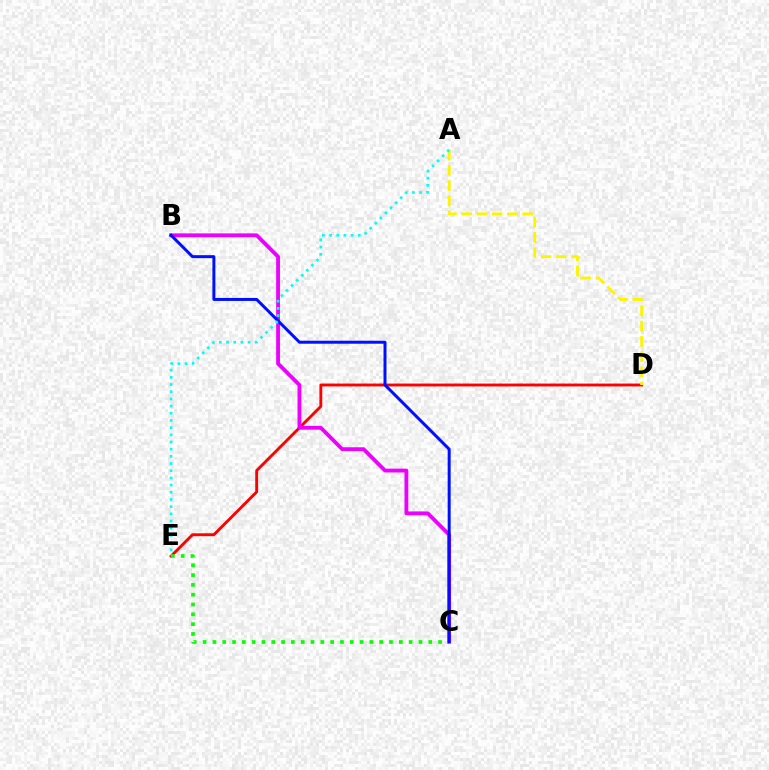{('D', 'E'): [{'color': '#ff0000', 'line_style': 'solid', 'thickness': 2.06}], ('A', 'D'): [{'color': '#fcf500', 'line_style': 'dashed', 'thickness': 2.07}], ('C', 'E'): [{'color': '#08ff00', 'line_style': 'dotted', 'thickness': 2.67}], ('B', 'C'): [{'color': '#ee00ff', 'line_style': 'solid', 'thickness': 2.75}, {'color': '#0010ff', 'line_style': 'solid', 'thickness': 2.16}], ('A', 'E'): [{'color': '#00fff6', 'line_style': 'dotted', 'thickness': 1.95}]}